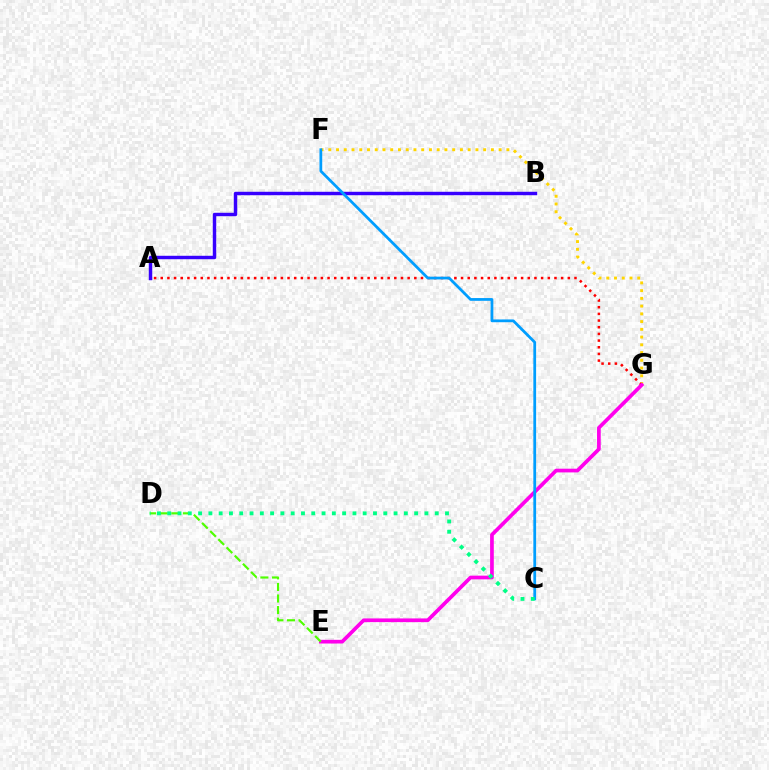{('F', 'G'): [{'color': '#ffd500', 'line_style': 'dotted', 'thickness': 2.1}], ('A', 'G'): [{'color': '#ff0000', 'line_style': 'dotted', 'thickness': 1.81}], ('A', 'B'): [{'color': '#3700ff', 'line_style': 'solid', 'thickness': 2.47}], ('E', 'G'): [{'color': '#ff00ed', 'line_style': 'solid', 'thickness': 2.67}], ('C', 'F'): [{'color': '#009eff', 'line_style': 'solid', 'thickness': 1.99}], ('D', 'E'): [{'color': '#4fff00', 'line_style': 'dashed', 'thickness': 1.57}], ('C', 'D'): [{'color': '#00ff86', 'line_style': 'dotted', 'thickness': 2.8}]}